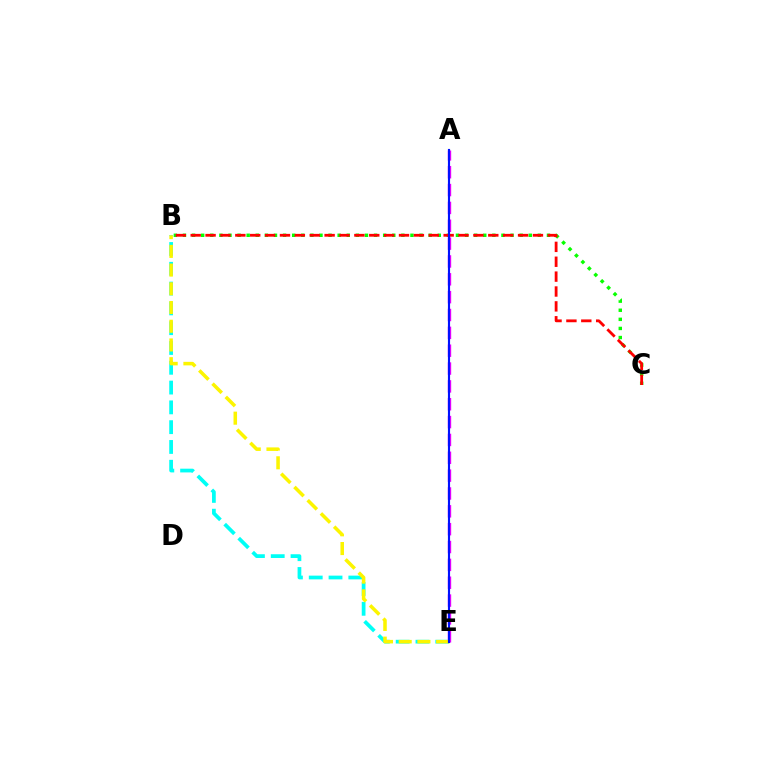{('B', 'C'): [{'color': '#08ff00', 'line_style': 'dotted', 'thickness': 2.47}, {'color': '#ff0000', 'line_style': 'dashed', 'thickness': 2.02}], ('B', 'E'): [{'color': '#00fff6', 'line_style': 'dashed', 'thickness': 2.69}, {'color': '#fcf500', 'line_style': 'dashed', 'thickness': 2.54}], ('A', 'E'): [{'color': '#ee00ff', 'line_style': 'dashed', 'thickness': 2.42}, {'color': '#0010ff', 'line_style': 'solid', 'thickness': 1.55}]}